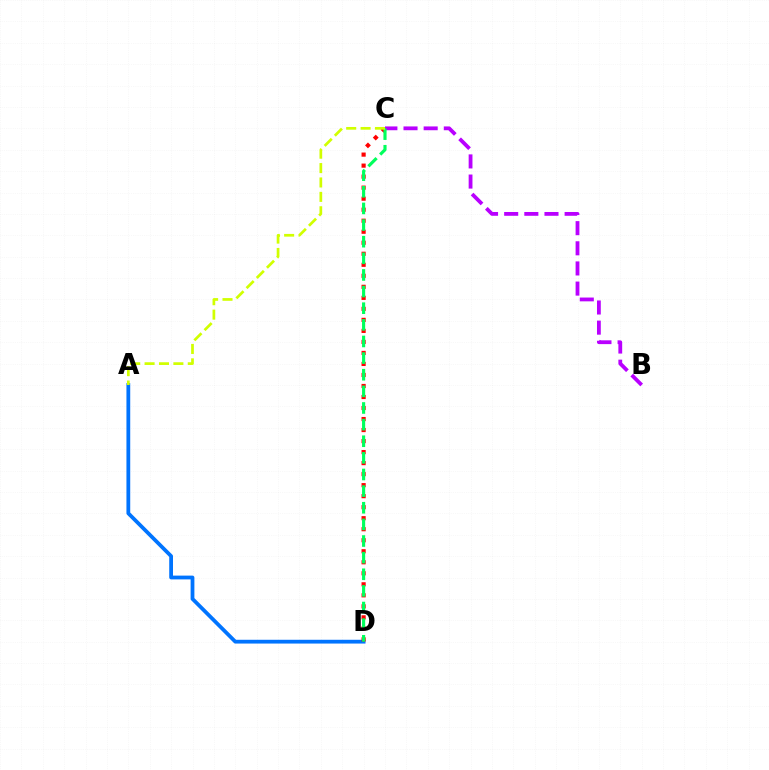{('A', 'D'): [{'color': '#0074ff', 'line_style': 'solid', 'thickness': 2.72}], ('C', 'D'): [{'color': '#ff0000', 'line_style': 'dotted', 'thickness': 2.99}, {'color': '#00ff5c', 'line_style': 'dashed', 'thickness': 2.26}], ('B', 'C'): [{'color': '#b900ff', 'line_style': 'dashed', 'thickness': 2.74}], ('A', 'C'): [{'color': '#d1ff00', 'line_style': 'dashed', 'thickness': 1.96}]}